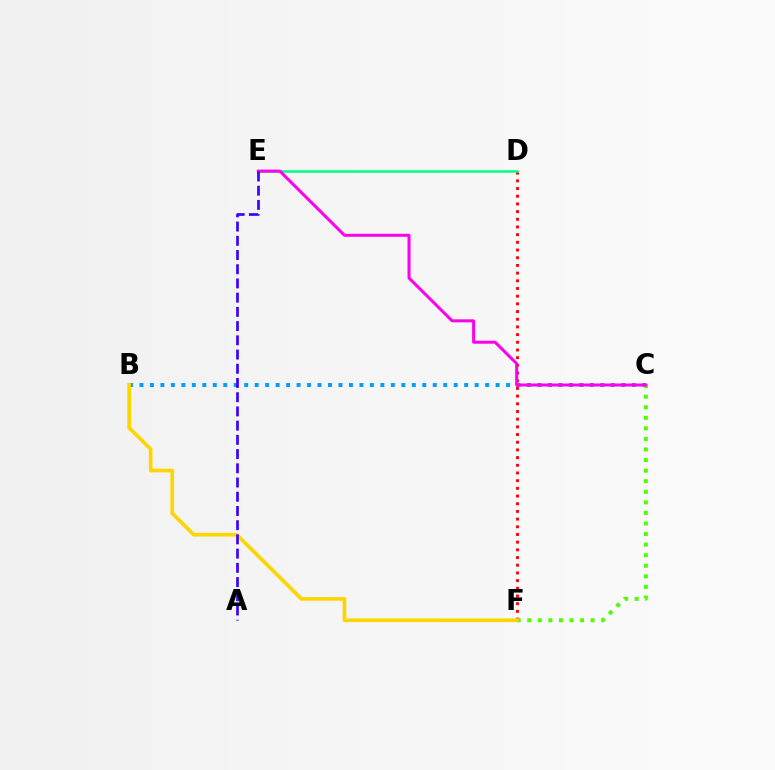{('D', 'F'): [{'color': '#ff0000', 'line_style': 'dotted', 'thickness': 2.09}], ('B', 'C'): [{'color': '#009eff', 'line_style': 'dotted', 'thickness': 2.85}], ('C', 'F'): [{'color': '#4fff00', 'line_style': 'dotted', 'thickness': 2.87}], ('D', 'E'): [{'color': '#00ff86', 'line_style': 'solid', 'thickness': 1.8}], ('B', 'F'): [{'color': '#ffd500', 'line_style': 'solid', 'thickness': 2.64}], ('C', 'E'): [{'color': '#ff00ed', 'line_style': 'solid', 'thickness': 2.17}], ('A', 'E'): [{'color': '#3700ff', 'line_style': 'dashed', 'thickness': 1.93}]}